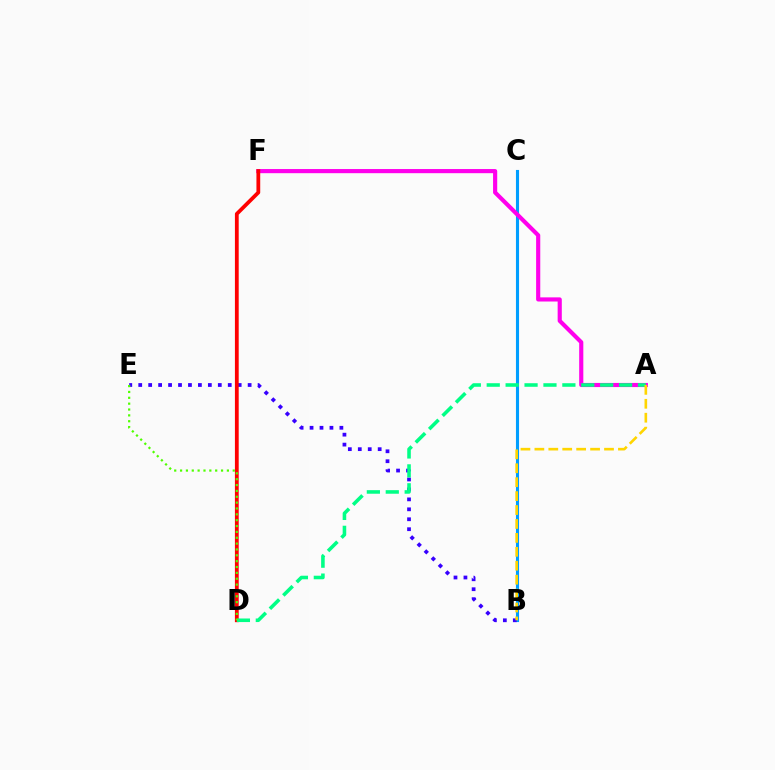{('B', 'C'): [{'color': '#009eff', 'line_style': 'solid', 'thickness': 2.23}], ('A', 'F'): [{'color': '#ff00ed', 'line_style': 'solid', 'thickness': 2.98}], ('B', 'E'): [{'color': '#3700ff', 'line_style': 'dotted', 'thickness': 2.7}], ('D', 'F'): [{'color': '#ff0000', 'line_style': 'solid', 'thickness': 2.72}], ('A', 'D'): [{'color': '#00ff86', 'line_style': 'dashed', 'thickness': 2.57}], ('D', 'E'): [{'color': '#4fff00', 'line_style': 'dotted', 'thickness': 1.59}], ('A', 'B'): [{'color': '#ffd500', 'line_style': 'dashed', 'thickness': 1.89}]}